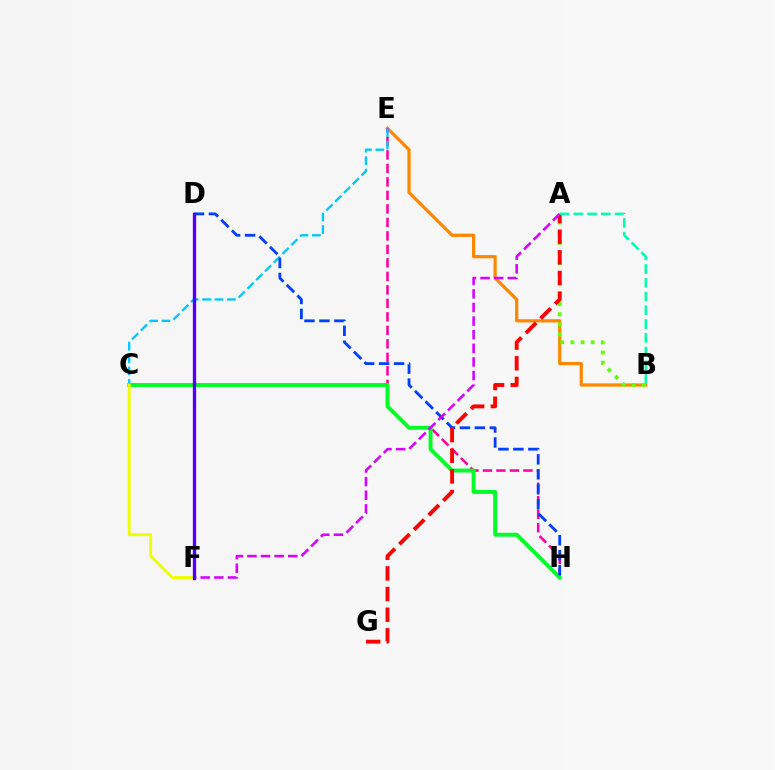{('B', 'E'): [{'color': '#ff8800', 'line_style': 'solid', 'thickness': 2.33}], ('A', 'B'): [{'color': '#66ff00', 'line_style': 'dotted', 'thickness': 2.76}, {'color': '#00ffaf', 'line_style': 'dashed', 'thickness': 1.87}], ('E', 'H'): [{'color': '#ff00a0', 'line_style': 'dashed', 'thickness': 1.83}], ('C', 'H'): [{'color': '#00ff27', 'line_style': 'solid', 'thickness': 2.83}], ('C', 'E'): [{'color': '#00c7ff', 'line_style': 'dashed', 'thickness': 1.68}], ('D', 'H'): [{'color': '#003fff', 'line_style': 'dashed', 'thickness': 2.03}], ('C', 'F'): [{'color': '#eeff00', 'line_style': 'solid', 'thickness': 2.11}], ('A', 'G'): [{'color': '#ff0000', 'line_style': 'dashed', 'thickness': 2.8}], ('A', 'F'): [{'color': '#d600ff', 'line_style': 'dashed', 'thickness': 1.85}], ('D', 'F'): [{'color': '#4f00ff', 'line_style': 'solid', 'thickness': 2.4}]}